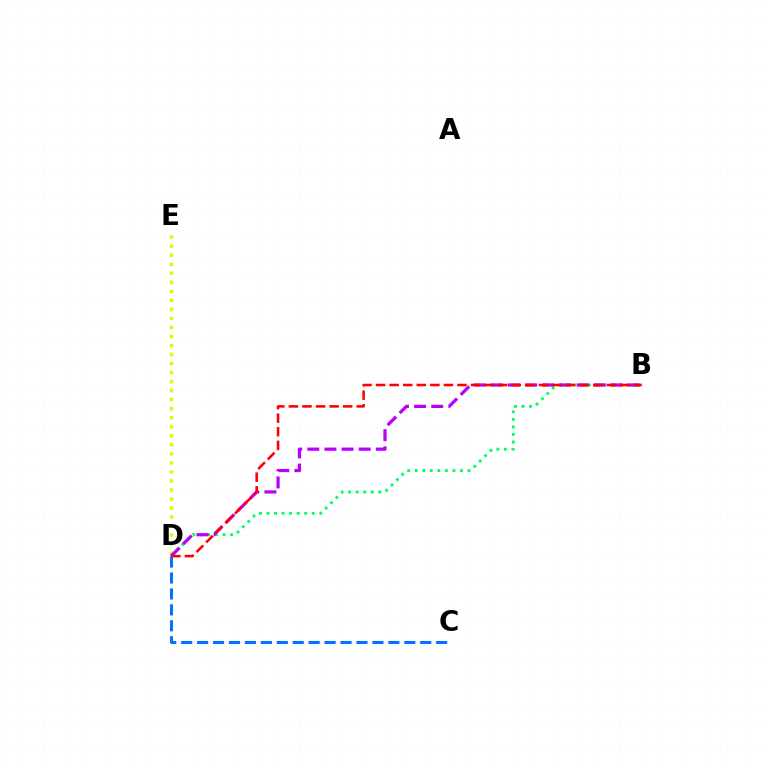{('B', 'D'): [{'color': '#00ff5c', 'line_style': 'dotted', 'thickness': 2.05}, {'color': '#b900ff', 'line_style': 'dashed', 'thickness': 2.33}, {'color': '#ff0000', 'line_style': 'dashed', 'thickness': 1.84}], ('D', 'E'): [{'color': '#d1ff00', 'line_style': 'dotted', 'thickness': 2.45}], ('C', 'D'): [{'color': '#0074ff', 'line_style': 'dashed', 'thickness': 2.16}]}